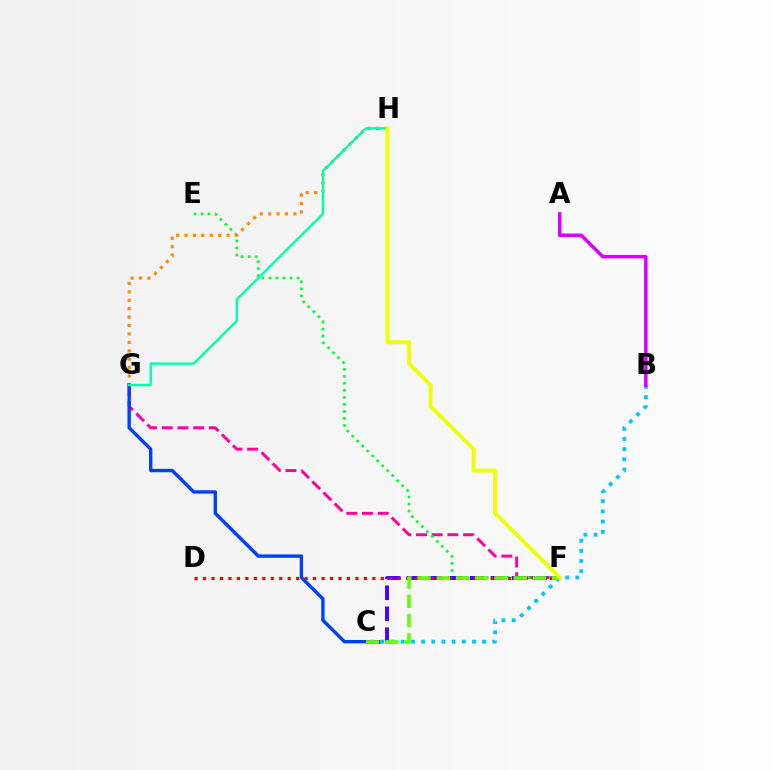{('F', 'G'): [{'color': '#ff00a0', 'line_style': 'dashed', 'thickness': 2.13}], ('E', 'F'): [{'color': '#00ff27', 'line_style': 'dotted', 'thickness': 1.91}], ('C', 'F'): [{'color': '#4f00ff', 'line_style': 'dashed', 'thickness': 2.85}, {'color': '#66ff00', 'line_style': 'dashed', 'thickness': 2.61}], ('B', 'C'): [{'color': '#00c7ff', 'line_style': 'dotted', 'thickness': 2.76}], ('A', 'B'): [{'color': '#d600ff', 'line_style': 'solid', 'thickness': 2.5}], ('G', 'H'): [{'color': '#ff8800', 'line_style': 'dotted', 'thickness': 2.29}, {'color': '#00ffaf', 'line_style': 'solid', 'thickness': 1.74}], ('D', 'F'): [{'color': '#ff0000', 'line_style': 'dotted', 'thickness': 2.3}], ('C', 'G'): [{'color': '#003fff', 'line_style': 'solid', 'thickness': 2.44}], ('F', 'H'): [{'color': '#eeff00', 'line_style': 'solid', 'thickness': 2.8}]}